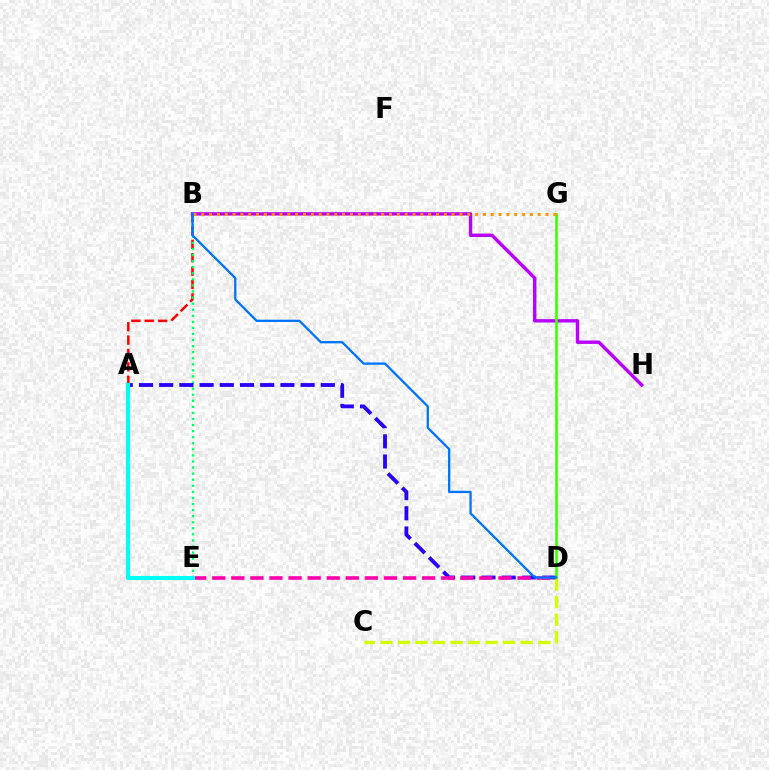{('A', 'B'): [{'color': '#ff0000', 'line_style': 'dashed', 'thickness': 1.82}], ('B', 'E'): [{'color': '#00ff5c', 'line_style': 'dotted', 'thickness': 1.65}], ('B', 'H'): [{'color': '#b900ff', 'line_style': 'solid', 'thickness': 2.44}], ('A', 'D'): [{'color': '#2500ff', 'line_style': 'dashed', 'thickness': 2.74}], ('D', 'G'): [{'color': '#3dff00', 'line_style': 'solid', 'thickness': 1.89}], ('C', 'D'): [{'color': '#d1ff00', 'line_style': 'dashed', 'thickness': 2.38}], ('D', 'E'): [{'color': '#ff00ac', 'line_style': 'dashed', 'thickness': 2.59}], ('A', 'E'): [{'color': '#00fff6', 'line_style': 'solid', 'thickness': 2.92}], ('B', 'G'): [{'color': '#ff9400', 'line_style': 'dotted', 'thickness': 2.13}], ('B', 'D'): [{'color': '#0074ff', 'line_style': 'solid', 'thickness': 1.65}]}